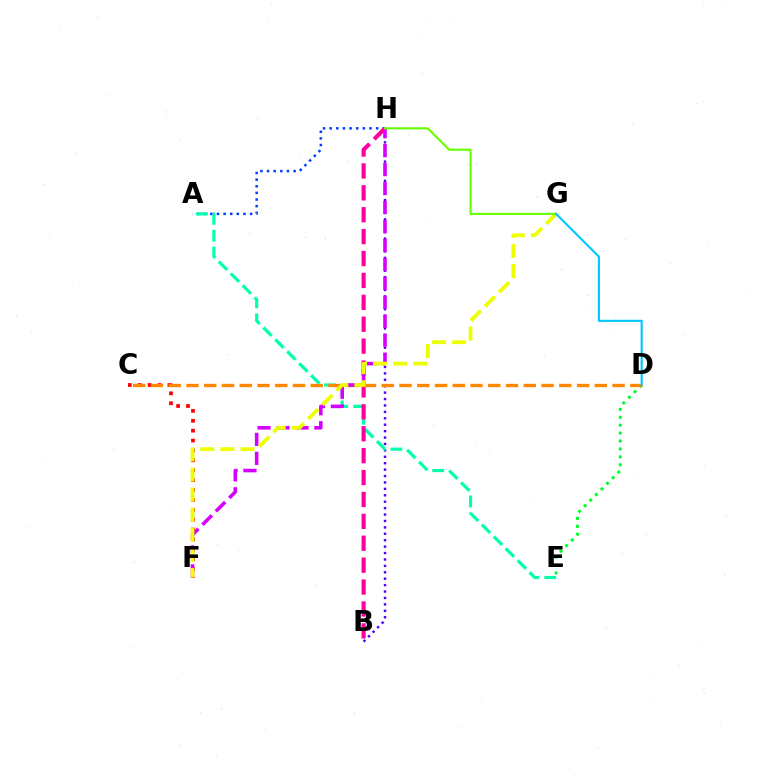{('D', 'E'): [{'color': '#00ff27', 'line_style': 'dotted', 'thickness': 2.15}], ('A', 'H'): [{'color': '#003fff', 'line_style': 'dotted', 'thickness': 1.8}], ('B', 'H'): [{'color': '#4f00ff', 'line_style': 'dotted', 'thickness': 1.74}, {'color': '#ff00a0', 'line_style': 'dashed', 'thickness': 2.98}], ('C', 'F'): [{'color': '#ff0000', 'line_style': 'dotted', 'thickness': 2.69}], ('A', 'E'): [{'color': '#00ffaf', 'line_style': 'dashed', 'thickness': 2.29}], ('C', 'D'): [{'color': '#ff8800', 'line_style': 'dashed', 'thickness': 2.41}], ('F', 'H'): [{'color': '#d600ff', 'line_style': 'dashed', 'thickness': 2.58}], ('F', 'G'): [{'color': '#eeff00', 'line_style': 'dashed', 'thickness': 2.73}], ('G', 'H'): [{'color': '#66ff00', 'line_style': 'solid', 'thickness': 1.53}], ('D', 'G'): [{'color': '#00c7ff', 'line_style': 'solid', 'thickness': 1.53}]}